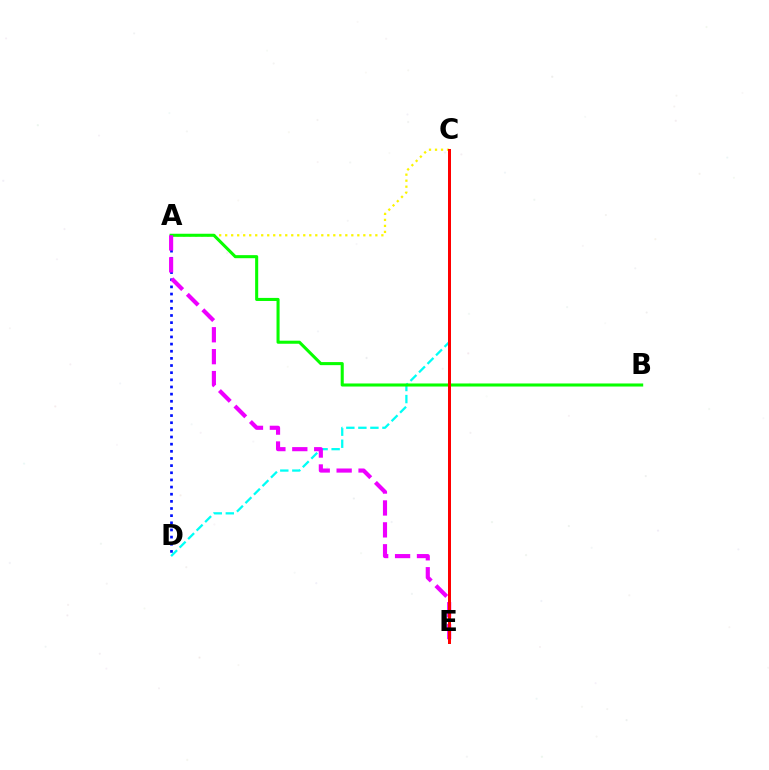{('A', 'C'): [{'color': '#fcf500', 'line_style': 'dotted', 'thickness': 1.63}], ('C', 'D'): [{'color': '#00fff6', 'line_style': 'dashed', 'thickness': 1.64}], ('A', 'D'): [{'color': '#0010ff', 'line_style': 'dotted', 'thickness': 1.94}], ('A', 'B'): [{'color': '#08ff00', 'line_style': 'solid', 'thickness': 2.21}], ('A', 'E'): [{'color': '#ee00ff', 'line_style': 'dashed', 'thickness': 2.98}], ('C', 'E'): [{'color': '#ff0000', 'line_style': 'solid', 'thickness': 2.16}]}